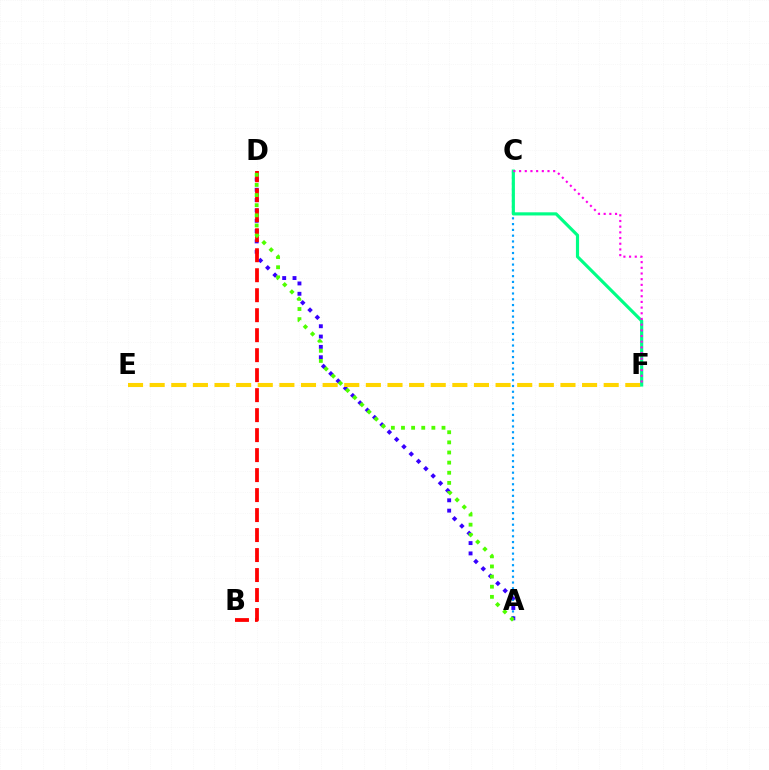{('A', 'C'): [{'color': '#009eff', 'line_style': 'dotted', 'thickness': 1.57}], ('A', 'D'): [{'color': '#3700ff', 'line_style': 'dotted', 'thickness': 2.81}, {'color': '#4fff00', 'line_style': 'dotted', 'thickness': 2.75}], ('E', 'F'): [{'color': '#ffd500', 'line_style': 'dashed', 'thickness': 2.94}], ('C', 'F'): [{'color': '#00ff86', 'line_style': 'solid', 'thickness': 2.27}, {'color': '#ff00ed', 'line_style': 'dotted', 'thickness': 1.54}], ('B', 'D'): [{'color': '#ff0000', 'line_style': 'dashed', 'thickness': 2.72}]}